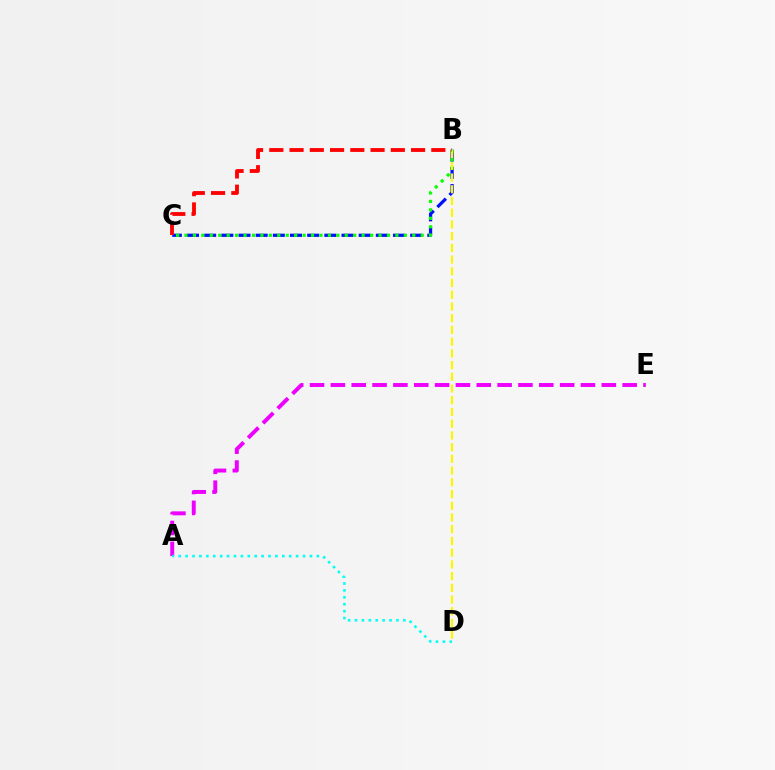{('B', 'C'): [{'color': '#0010ff', 'line_style': 'dashed', 'thickness': 2.33}, {'color': '#08ff00', 'line_style': 'dotted', 'thickness': 2.29}, {'color': '#ff0000', 'line_style': 'dashed', 'thickness': 2.75}], ('A', 'E'): [{'color': '#ee00ff', 'line_style': 'dashed', 'thickness': 2.83}], ('B', 'D'): [{'color': '#fcf500', 'line_style': 'dashed', 'thickness': 1.59}], ('A', 'D'): [{'color': '#00fff6', 'line_style': 'dotted', 'thickness': 1.88}]}